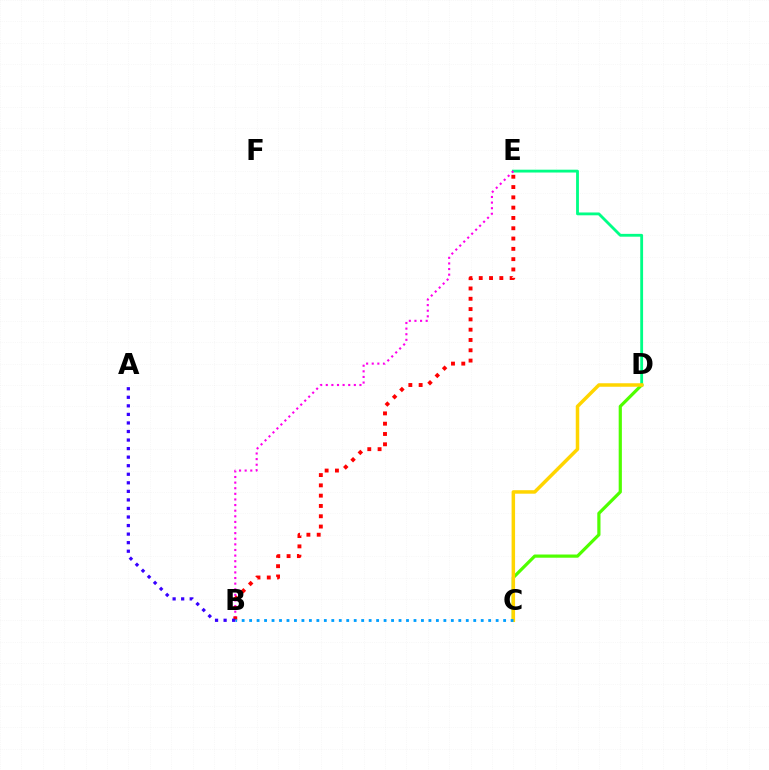{('D', 'E'): [{'color': '#00ff86', 'line_style': 'solid', 'thickness': 2.04}], ('C', 'D'): [{'color': '#4fff00', 'line_style': 'solid', 'thickness': 2.3}, {'color': '#ffd500', 'line_style': 'solid', 'thickness': 2.51}], ('B', 'E'): [{'color': '#ff00ed', 'line_style': 'dotted', 'thickness': 1.52}, {'color': '#ff0000', 'line_style': 'dotted', 'thickness': 2.8}], ('A', 'B'): [{'color': '#3700ff', 'line_style': 'dotted', 'thickness': 2.32}], ('B', 'C'): [{'color': '#009eff', 'line_style': 'dotted', 'thickness': 2.03}]}